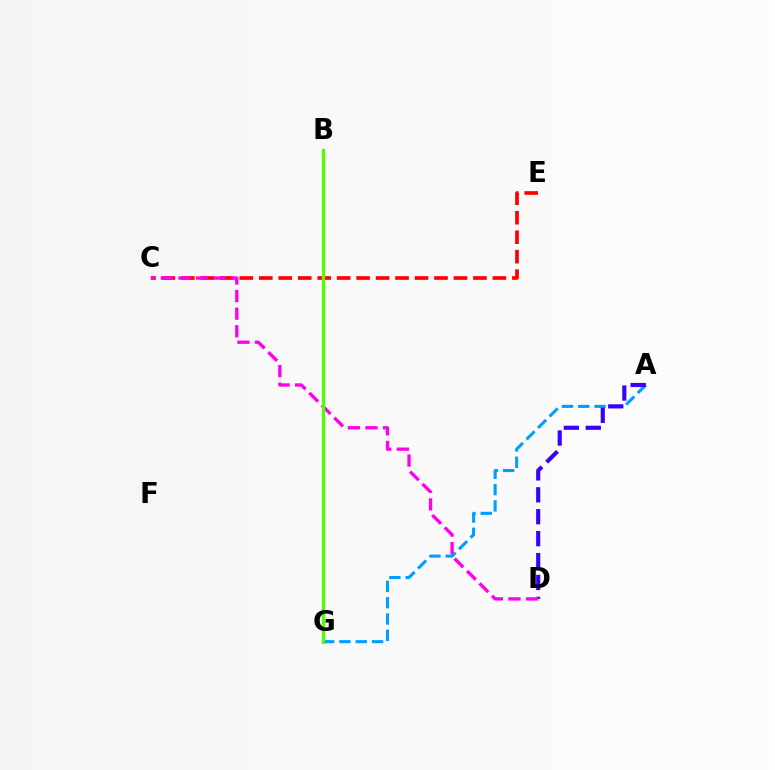{('C', 'E'): [{'color': '#ff0000', 'line_style': 'dashed', 'thickness': 2.64}], ('A', 'G'): [{'color': '#009eff', 'line_style': 'dashed', 'thickness': 2.21}], ('B', 'G'): [{'color': '#00ff86', 'line_style': 'solid', 'thickness': 1.97}, {'color': '#ffd500', 'line_style': 'solid', 'thickness': 1.52}, {'color': '#4fff00', 'line_style': 'solid', 'thickness': 2.27}], ('A', 'D'): [{'color': '#3700ff', 'line_style': 'dashed', 'thickness': 2.98}], ('C', 'D'): [{'color': '#ff00ed', 'line_style': 'dashed', 'thickness': 2.39}]}